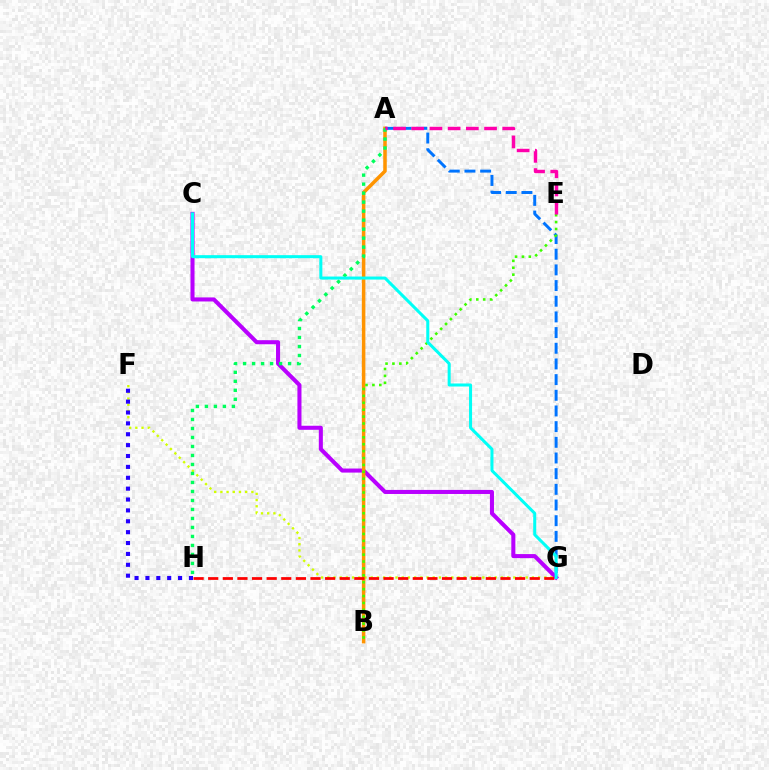{('C', 'G'): [{'color': '#b900ff', 'line_style': 'solid', 'thickness': 2.92}, {'color': '#00fff6', 'line_style': 'solid', 'thickness': 2.18}], ('F', 'G'): [{'color': '#d1ff00', 'line_style': 'dotted', 'thickness': 1.68}], ('F', 'H'): [{'color': '#2500ff', 'line_style': 'dotted', 'thickness': 2.96}], ('A', 'B'): [{'color': '#ff9400', 'line_style': 'solid', 'thickness': 2.54}], ('A', 'G'): [{'color': '#0074ff', 'line_style': 'dashed', 'thickness': 2.13}], ('B', 'E'): [{'color': '#3dff00', 'line_style': 'dotted', 'thickness': 1.88}], ('G', 'H'): [{'color': '#ff0000', 'line_style': 'dashed', 'thickness': 1.99}], ('A', 'H'): [{'color': '#00ff5c', 'line_style': 'dotted', 'thickness': 2.44}], ('A', 'E'): [{'color': '#ff00ac', 'line_style': 'dashed', 'thickness': 2.47}]}